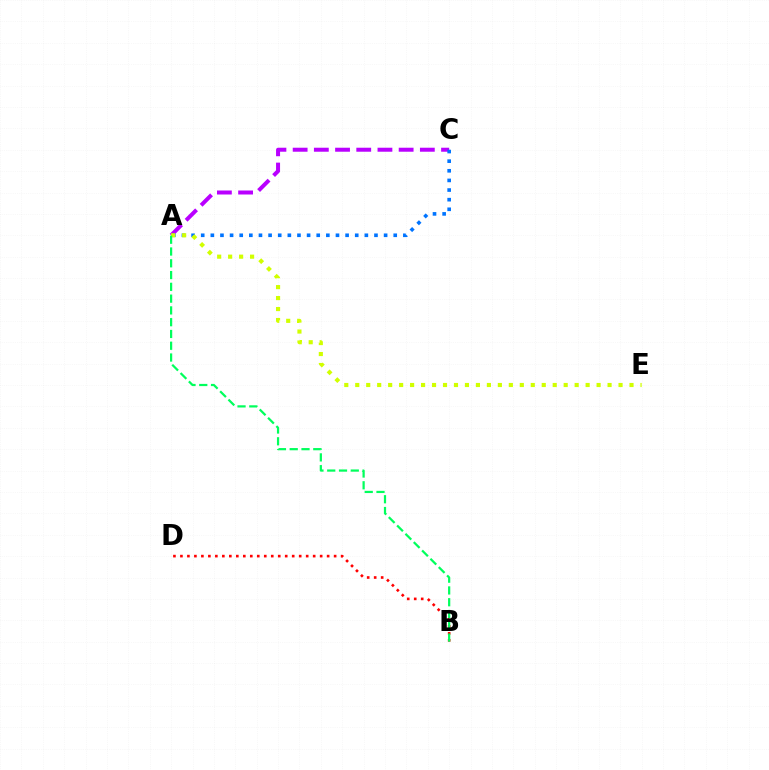{('A', 'C'): [{'color': '#b900ff', 'line_style': 'dashed', 'thickness': 2.88}, {'color': '#0074ff', 'line_style': 'dotted', 'thickness': 2.62}], ('B', 'D'): [{'color': '#ff0000', 'line_style': 'dotted', 'thickness': 1.9}], ('A', 'E'): [{'color': '#d1ff00', 'line_style': 'dotted', 'thickness': 2.98}], ('A', 'B'): [{'color': '#00ff5c', 'line_style': 'dashed', 'thickness': 1.6}]}